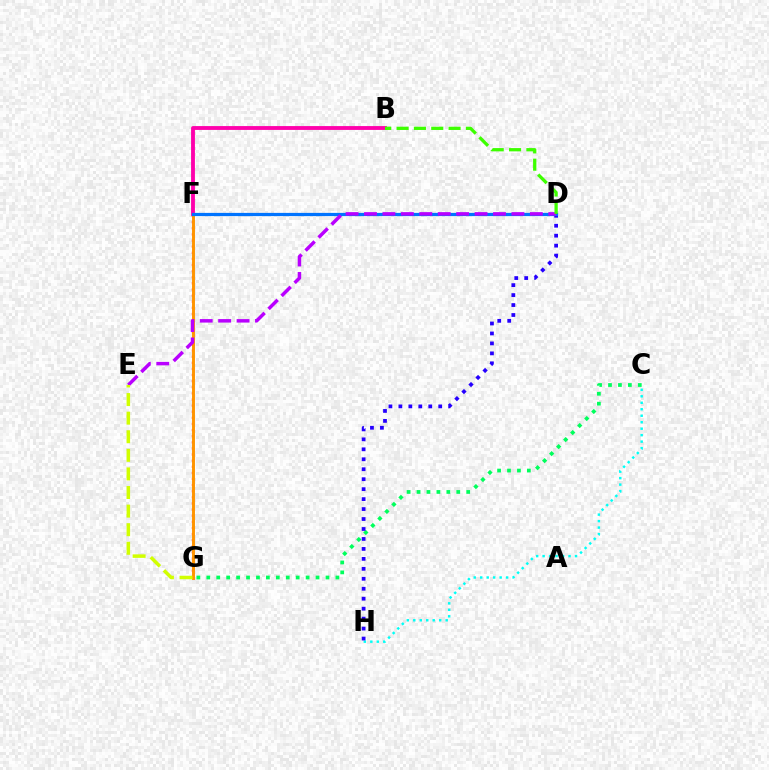{('F', 'G'): [{'color': '#ff0000', 'line_style': 'dotted', 'thickness': 1.66}, {'color': '#ff9400', 'line_style': 'solid', 'thickness': 2.11}], ('C', 'H'): [{'color': '#00fff6', 'line_style': 'dotted', 'thickness': 1.76}], ('B', 'F'): [{'color': '#ff00ac', 'line_style': 'solid', 'thickness': 2.77}], ('C', 'G'): [{'color': '#00ff5c', 'line_style': 'dotted', 'thickness': 2.7}], ('D', 'H'): [{'color': '#2500ff', 'line_style': 'dotted', 'thickness': 2.71}], ('D', 'F'): [{'color': '#0074ff', 'line_style': 'solid', 'thickness': 2.33}], ('D', 'E'): [{'color': '#b900ff', 'line_style': 'dashed', 'thickness': 2.5}], ('B', 'D'): [{'color': '#3dff00', 'line_style': 'dashed', 'thickness': 2.35}], ('E', 'G'): [{'color': '#d1ff00', 'line_style': 'dashed', 'thickness': 2.53}]}